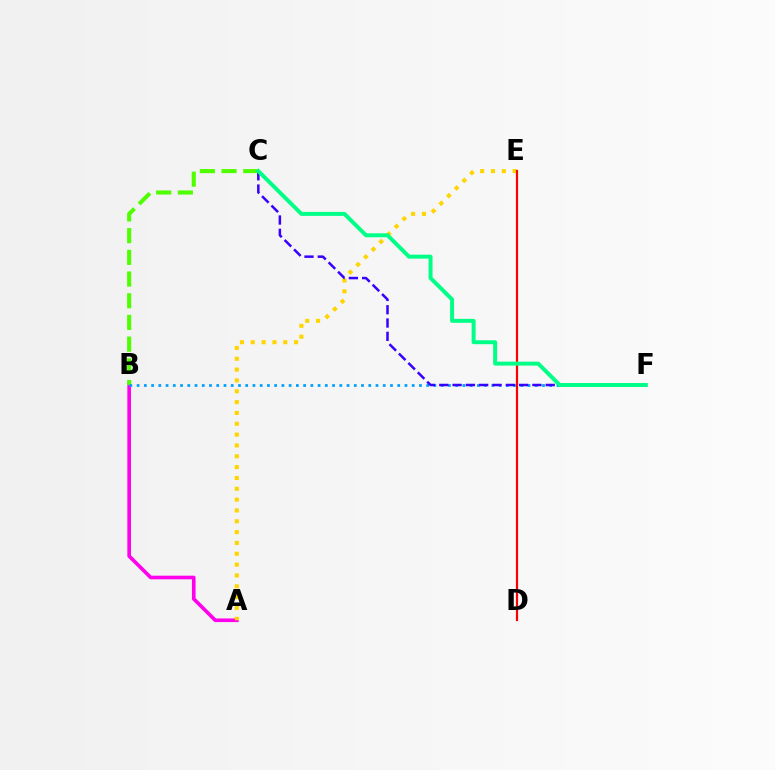{('A', 'B'): [{'color': '#ff00ed', 'line_style': 'solid', 'thickness': 2.62}], ('B', 'C'): [{'color': '#4fff00', 'line_style': 'dashed', 'thickness': 2.95}], ('B', 'F'): [{'color': '#009eff', 'line_style': 'dotted', 'thickness': 1.97}], ('A', 'E'): [{'color': '#ffd500', 'line_style': 'dotted', 'thickness': 2.94}], ('C', 'F'): [{'color': '#3700ff', 'line_style': 'dashed', 'thickness': 1.81}, {'color': '#00ff86', 'line_style': 'solid', 'thickness': 2.85}], ('D', 'E'): [{'color': '#ff0000', 'line_style': 'solid', 'thickness': 1.58}]}